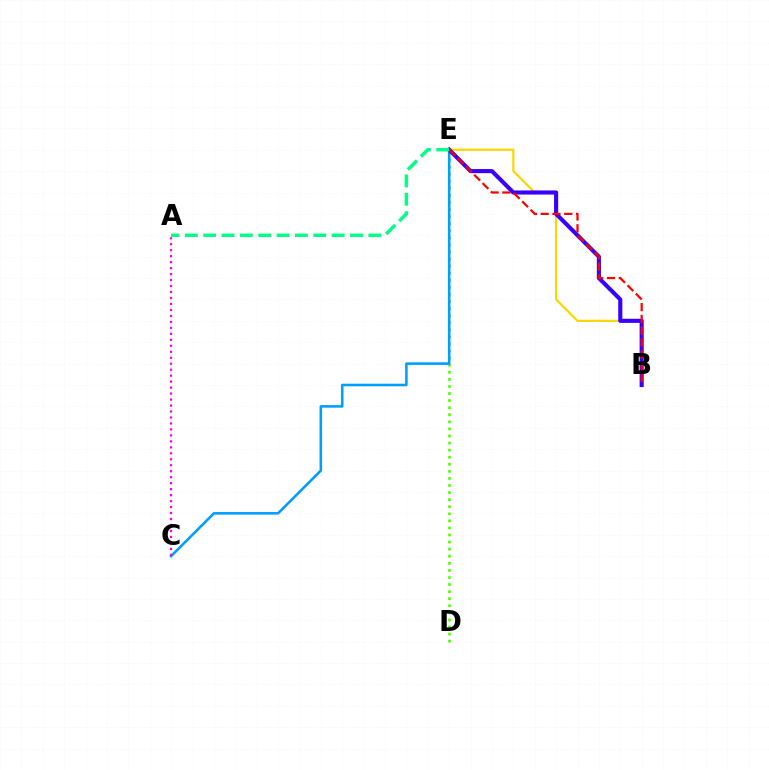{('B', 'E'): [{'color': '#ffd500', 'line_style': 'solid', 'thickness': 1.58}, {'color': '#3700ff', 'line_style': 'solid', 'thickness': 2.96}, {'color': '#ff0000', 'line_style': 'dashed', 'thickness': 1.6}], ('D', 'E'): [{'color': '#4fff00', 'line_style': 'dotted', 'thickness': 1.92}], ('C', 'E'): [{'color': '#009eff', 'line_style': 'solid', 'thickness': 1.85}], ('A', 'E'): [{'color': '#00ff86', 'line_style': 'dashed', 'thickness': 2.49}], ('A', 'C'): [{'color': '#ff00ed', 'line_style': 'dotted', 'thickness': 1.62}]}